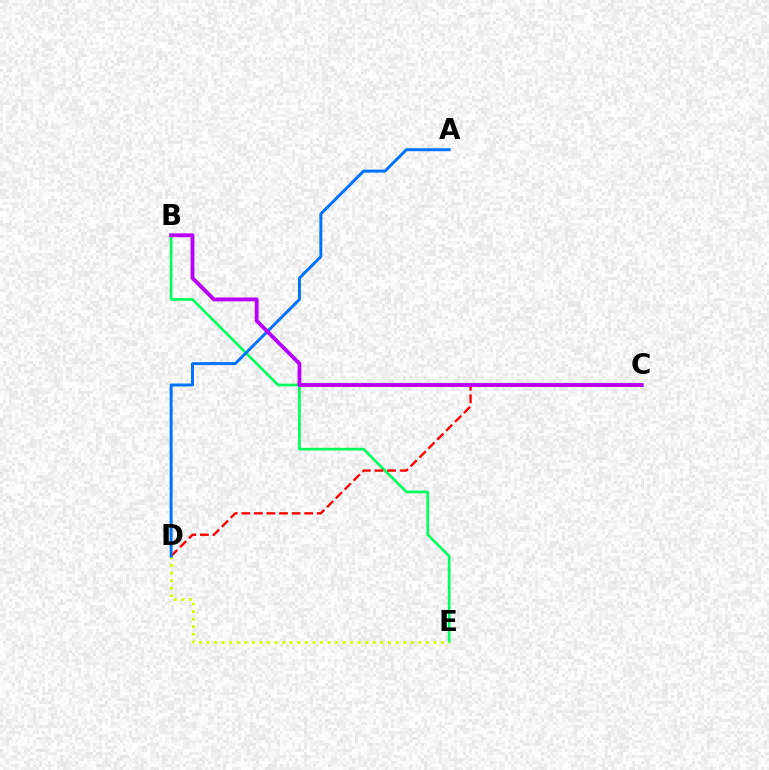{('B', 'E'): [{'color': '#00ff5c', 'line_style': 'solid', 'thickness': 1.94}], ('C', 'D'): [{'color': '#ff0000', 'line_style': 'dashed', 'thickness': 1.71}], ('D', 'E'): [{'color': '#d1ff00', 'line_style': 'dotted', 'thickness': 2.06}], ('A', 'D'): [{'color': '#0074ff', 'line_style': 'solid', 'thickness': 2.14}], ('B', 'C'): [{'color': '#b900ff', 'line_style': 'solid', 'thickness': 2.77}]}